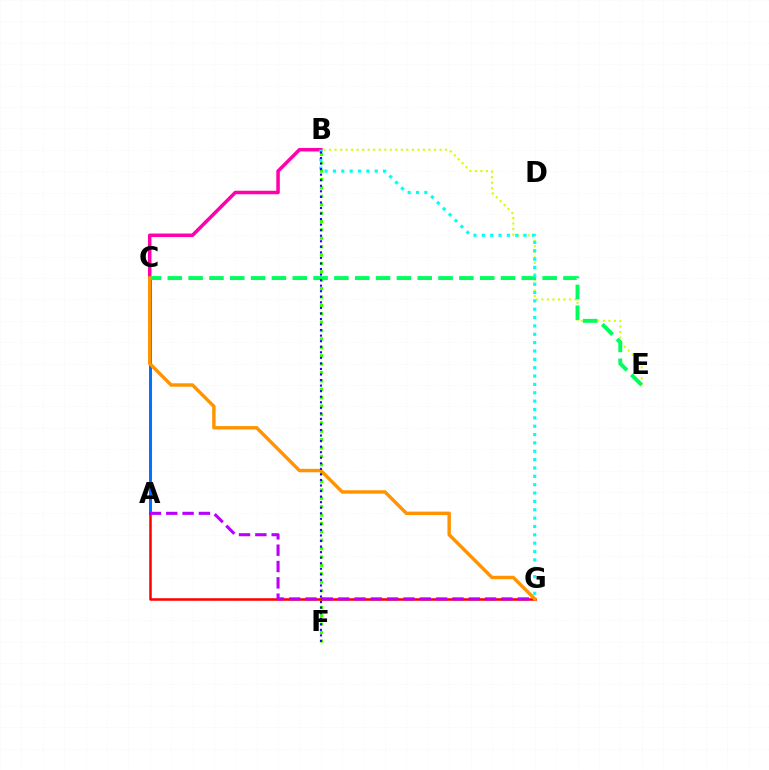{('B', 'C'): [{'color': '#ff00ac', 'line_style': 'solid', 'thickness': 2.54}], ('A', 'C'): [{'color': '#0074ff', 'line_style': 'solid', 'thickness': 2.17}], ('B', 'F'): [{'color': '#3dff00', 'line_style': 'dotted', 'thickness': 2.28}, {'color': '#2500ff', 'line_style': 'dotted', 'thickness': 1.51}], ('A', 'G'): [{'color': '#ff0000', 'line_style': 'solid', 'thickness': 1.82}, {'color': '#b900ff', 'line_style': 'dashed', 'thickness': 2.22}], ('B', 'E'): [{'color': '#d1ff00', 'line_style': 'dotted', 'thickness': 1.5}], ('C', 'E'): [{'color': '#00ff5c', 'line_style': 'dashed', 'thickness': 2.83}], ('B', 'G'): [{'color': '#00fff6', 'line_style': 'dotted', 'thickness': 2.27}], ('C', 'G'): [{'color': '#ff9400', 'line_style': 'solid', 'thickness': 2.47}]}